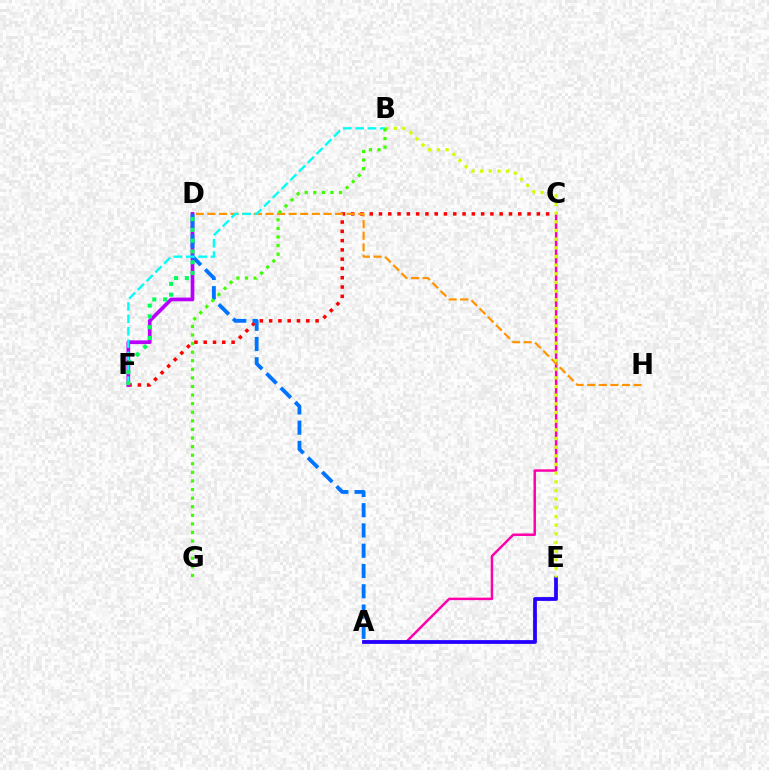{('C', 'F'): [{'color': '#ff0000', 'line_style': 'dotted', 'thickness': 2.52}], ('A', 'C'): [{'color': '#ff00ac', 'line_style': 'solid', 'thickness': 1.78}], ('D', 'F'): [{'color': '#b900ff', 'line_style': 'solid', 'thickness': 2.66}, {'color': '#00ff5c', 'line_style': 'dotted', 'thickness': 2.93}], ('D', 'H'): [{'color': '#ff9400', 'line_style': 'dashed', 'thickness': 1.58}], ('A', 'E'): [{'color': '#2500ff', 'line_style': 'solid', 'thickness': 2.71}], ('B', 'E'): [{'color': '#d1ff00', 'line_style': 'dotted', 'thickness': 2.36}], ('A', 'D'): [{'color': '#0074ff', 'line_style': 'dashed', 'thickness': 2.75}], ('B', 'F'): [{'color': '#00fff6', 'line_style': 'dashed', 'thickness': 1.68}], ('B', 'G'): [{'color': '#3dff00', 'line_style': 'dotted', 'thickness': 2.33}]}